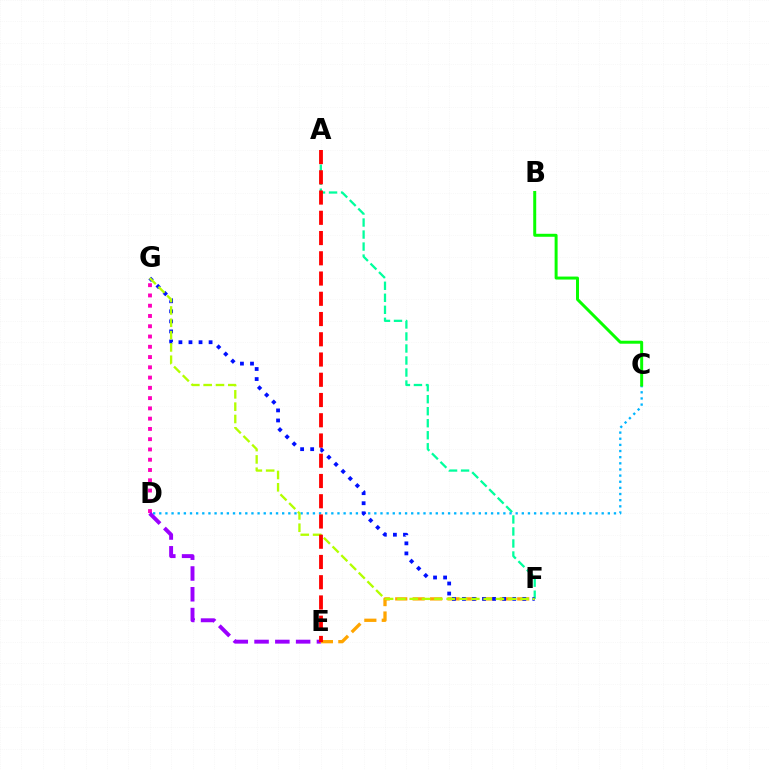{('A', 'F'): [{'color': '#00ff9d', 'line_style': 'dashed', 'thickness': 1.63}], ('C', 'D'): [{'color': '#00b5ff', 'line_style': 'dotted', 'thickness': 1.67}], ('D', 'G'): [{'color': '#ff00bd', 'line_style': 'dotted', 'thickness': 2.79}], ('E', 'F'): [{'color': '#ffa500', 'line_style': 'dashed', 'thickness': 2.37}], ('B', 'C'): [{'color': '#08ff00', 'line_style': 'solid', 'thickness': 2.15}], ('D', 'E'): [{'color': '#9b00ff', 'line_style': 'dashed', 'thickness': 2.82}], ('F', 'G'): [{'color': '#0010ff', 'line_style': 'dotted', 'thickness': 2.73}, {'color': '#b3ff00', 'line_style': 'dashed', 'thickness': 1.67}], ('A', 'E'): [{'color': '#ff0000', 'line_style': 'dashed', 'thickness': 2.75}]}